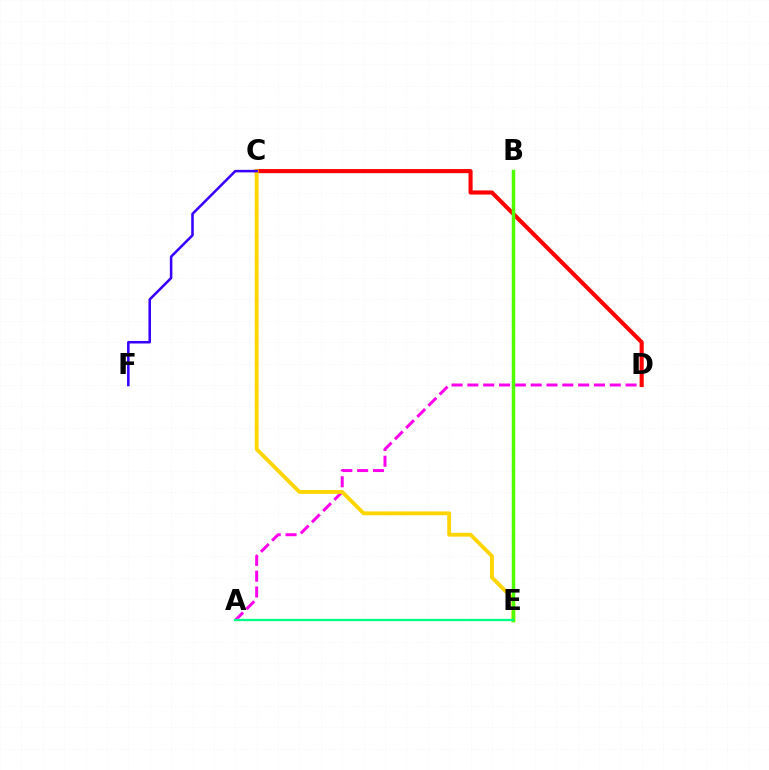{('A', 'D'): [{'color': '#ff00ed', 'line_style': 'dashed', 'thickness': 2.15}], ('B', 'E'): [{'color': '#009eff', 'line_style': 'dotted', 'thickness': 1.5}, {'color': '#4fff00', 'line_style': 'solid', 'thickness': 2.49}], ('C', 'D'): [{'color': '#ff0000', 'line_style': 'solid', 'thickness': 2.96}], ('C', 'E'): [{'color': '#ffd500', 'line_style': 'solid', 'thickness': 2.76}], ('A', 'E'): [{'color': '#00ff86', 'line_style': 'solid', 'thickness': 1.66}], ('C', 'F'): [{'color': '#3700ff', 'line_style': 'solid', 'thickness': 1.83}]}